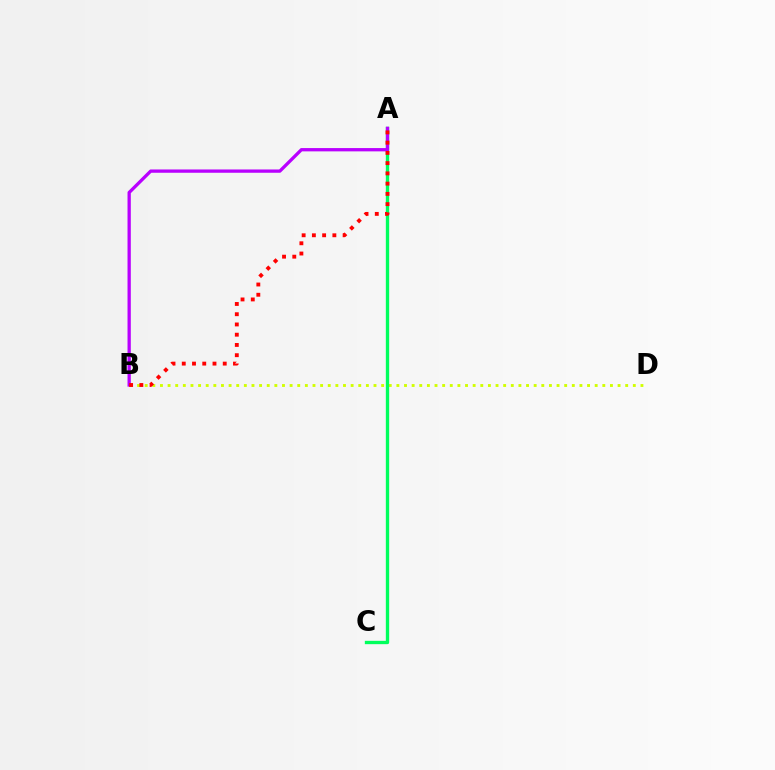{('A', 'C'): [{'color': '#0074ff', 'line_style': 'dotted', 'thickness': 1.91}, {'color': '#00ff5c', 'line_style': 'solid', 'thickness': 2.4}], ('B', 'D'): [{'color': '#d1ff00', 'line_style': 'dotted', 'thickness': 2.07}], ('A', 'B'): [{'color': '#b900ff', 'line_style': 'solid', 'thickness': 2.37}, {'color': '#ff0000', 'line_style': 'dotted', 'thickness': 2.78}]}